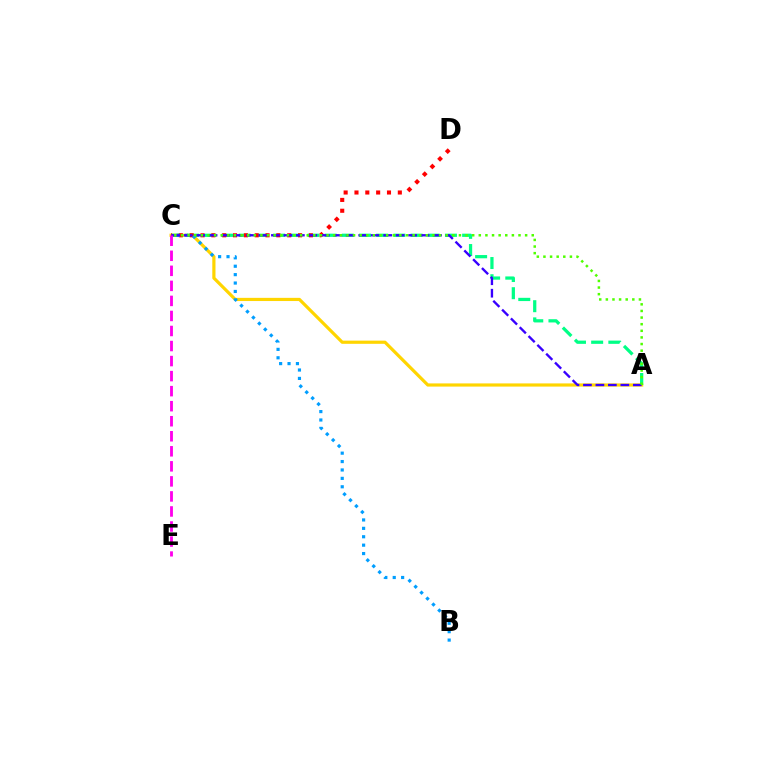{('A', 'C'): [{'color': '#ffd500', 'line_style': 'solid', 'thickness': 2.3}, {'color': '#00ff86', 'line_style': 'dashed', 'thickness': 2.33}, {'color': '#3700ff', 'line_style': 'dashed', 'thickness': 1.69}, {'color': '#4fff00', 'line_style': 'dotted', 'thickness': 1.8}], ('C', 'D'): [{'color': '#ff0000', 'line_style': 'dotted', 'thickness': 2.94}], ('B', 'C'): [{'color': '#009eff', 'line_style': 'dotted', 'thickness': 2.28}], ('C', 'E'): [{'color': '#ff00ed', 'line_style': 'dashed', 'thickness': 2.04}]}